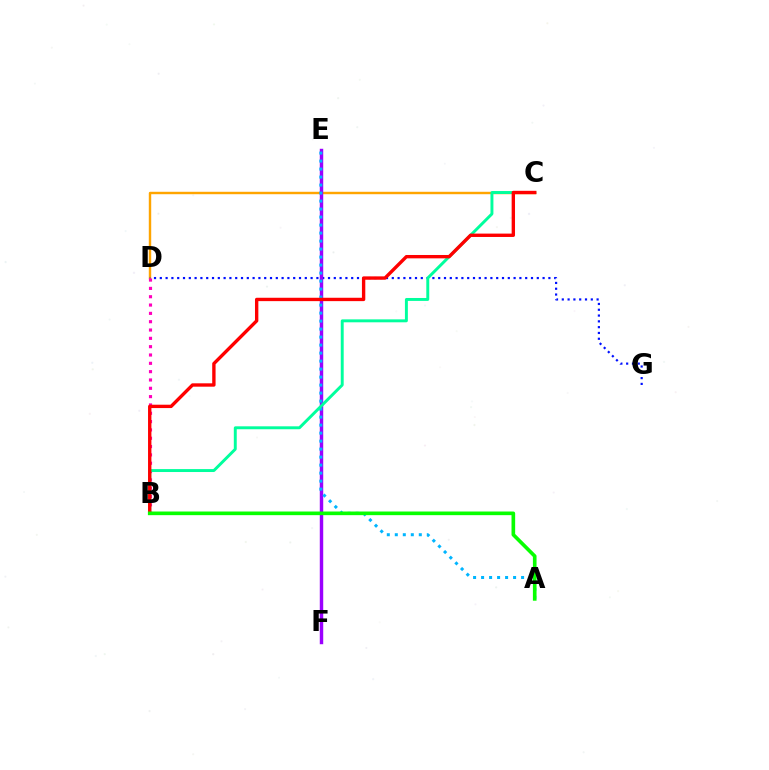{('E', 'F'): [{'color': '#b3ff00', 'line_style': 'dashed', 'thickness': 1.93}, {'color': '#9b00ff', 'line_style': 'solid', 'thickness': 2.47}], ('C', 'D'): [{'color': '#ffa500', 'line_style': 'solid', 'thickness': 1.74}], ('D', 'G'): [{'color': '#0010ff', 'line_style': 'dotted', 'thickness': 1.58}], ('A', 'E'): [{'color': '#00b5ff', 'line_style': 'dotted', 'thickness': 2.17}], ('B', 'D'): [{'color': '#ff00bd', 'line_style': 'dotted', 'thickness': 2.26}], ('B', 'C'): [{'color': '#00ff9d', 'line_style': 'solid', 'thickness': 2.11}, {'color': '#ff0000', 'line_style': 'solid', 'thickness': 2.42}], ('A', 'B'): [{'color': '#08ff00', 'line_style': 'solid', 'thickness': 2.62}]}